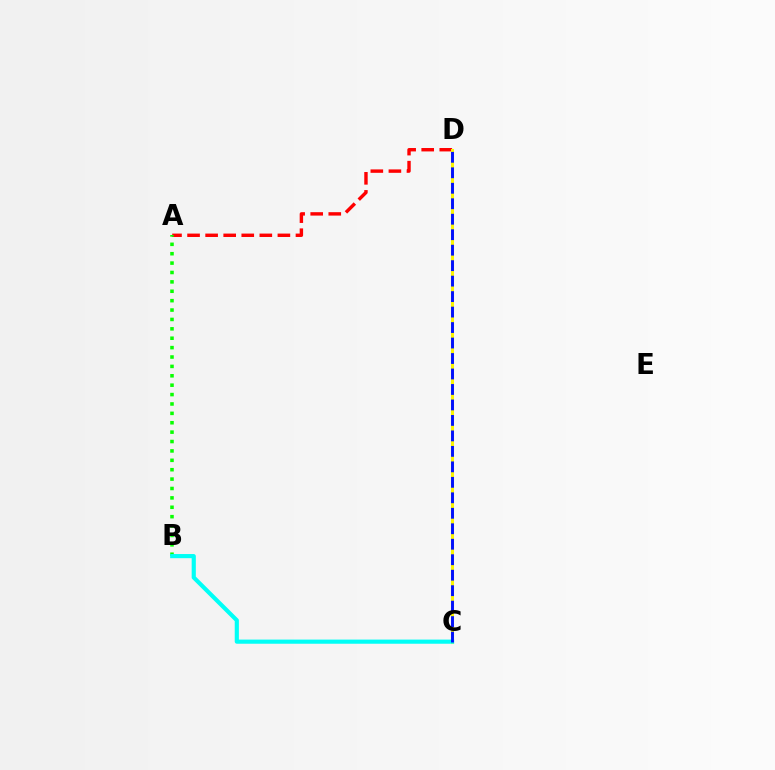{('C', 'D'): [{'color': '#ee00ff', 'line_style': 'dashed', 'thickness': 1.95}, {'color': '#fcf500', 'line_style': 'solid', 'thickness': 2.2}, {'color': '#0010ff', 'line_style': 'dashed', 'thickness': 2.1}], ('A', 'D'): [{'color': '#ff0000', 'line_style': 'dashed', 'thickness': 2.45}], ('A', 'B'): [{'color': '#08ff00', 'line_style': 'dotted', 'thickness': 2.55}], ('B', 'C'): [{'color': '#00fff6', 'line_style': 'solid', 'thickness': 2.98}]}